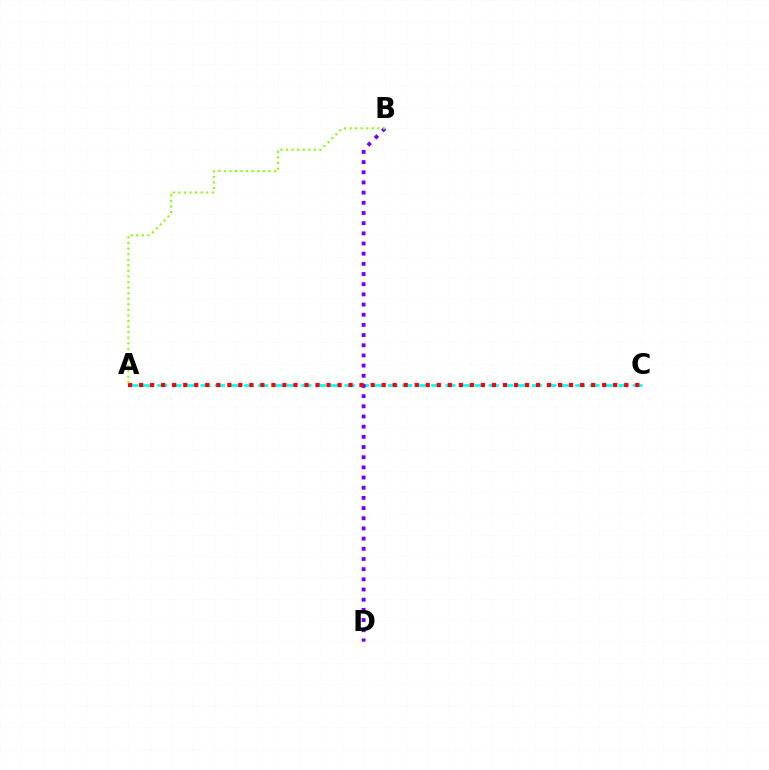{('A', 'C'): [{'color': '#00fff6', 'line_style': 'dashed', 'thickness': 1.96}, {'color': '#ff0000', 'line_style': 'dotted', 'thickness': 3.0}], ('B', 'D'): [{'color': '#7200ff', 'line_style': 'dotted', 'thickness': 2.76}], ('A', 'B'): [{'color': '#84ff00', 'line_style': 'dotted', 'thickness': 1.51}]}